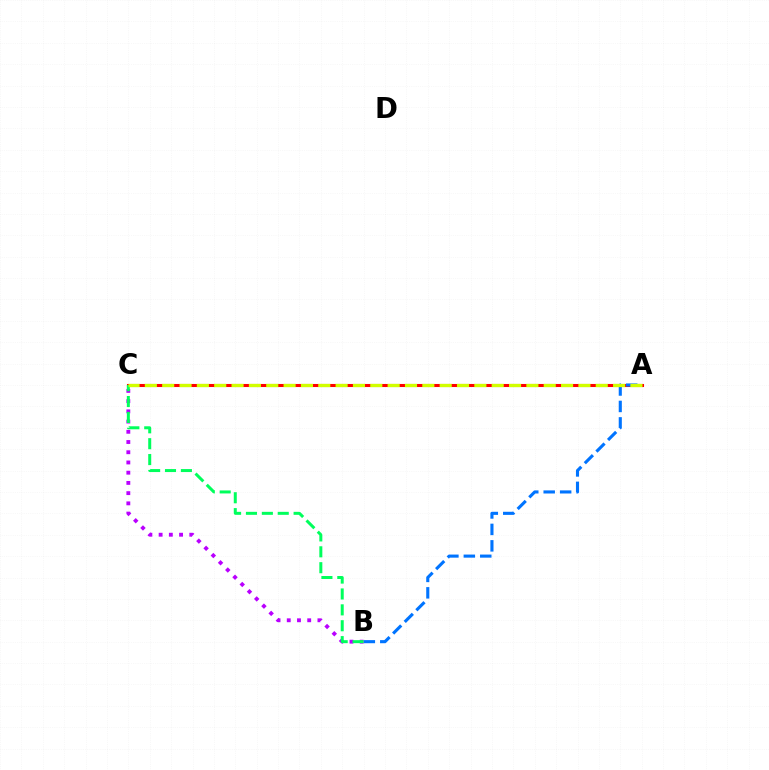{('A', 'C'): [{'color': '#ff0000', 'line_style': 'solid', 'thickness': 2.2}, {'color': '#d1ff00', 'line_style': 'dashed', 'thickness': 2.36}], ('A', 'B'): [{'color': '#0074ff', 'line_style': 'dashed', 'thickness': 2.23}], ('B', 'C'): [{'color': '#b900ff', 'line_style': 'dotted', 'thickness': 2.78}, {'color': '#00ff5c', 'line_style': 'dashed', 'thickness': 2.16}]}